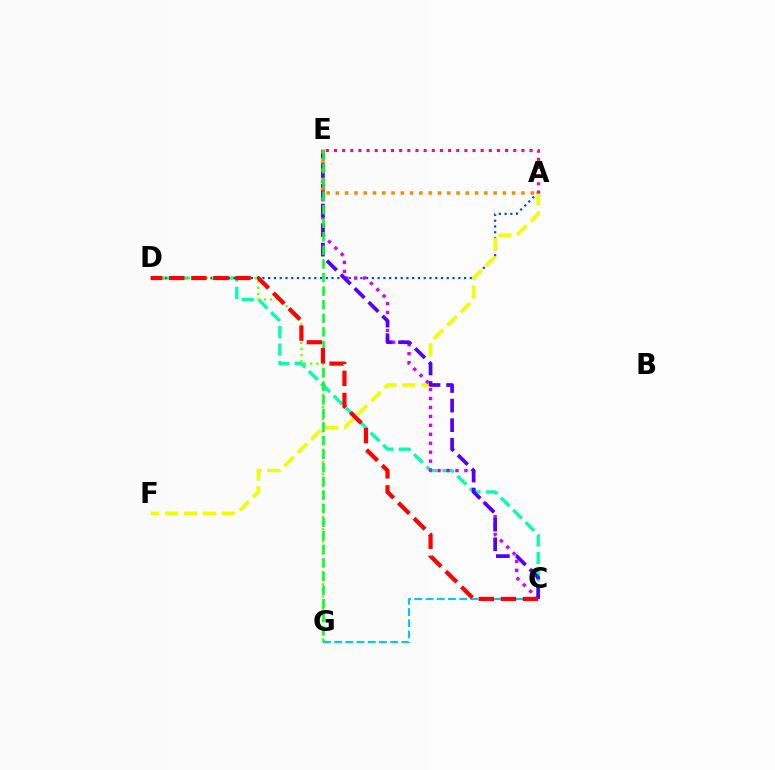{('C', 'D'): [{'color': '#00ffaf', 'line_style': 'dashed', 'thickness': 2.37}, {'color': '#ff0000', 'line_style': 'dashed', 'thickness': 3.0}], ('A', 'D'): [{'color': '#003fff', 'line_style': 'dotted', 'thickness': 1.57}], ('A', 'F'): [{'color': '#eeff00', 'line_style': 'dashed', 'thickness': 2.57}], ('D', 'G'): [{'color': '#66ff00', 'line_style': 'dotted', 'thickness': 1.66}], ('C', 'G'): [{'color': '#00c7ff', 'line_style': 'dashed', 'thickness': 1.52}], ('C', 'E'): [{'color': '#d600ff', 'line_style': 'dotted', 'thickness': 2.43}, {'color': '#4f00ff', 'line_style': 'dashed', 'thickness': 2.66}], ('A', 'E'): [{'color': '#ff8800', 'line_style': 'dotted', 'thickness': 2.52}, {'color': '#ff00a0', 'line_style': 'dotted', 'thickness': 2.21}], ('E', 'G'): [{'color': '#00ff27', 'line_style': 'dashed', 'thickness': 1.85}]}